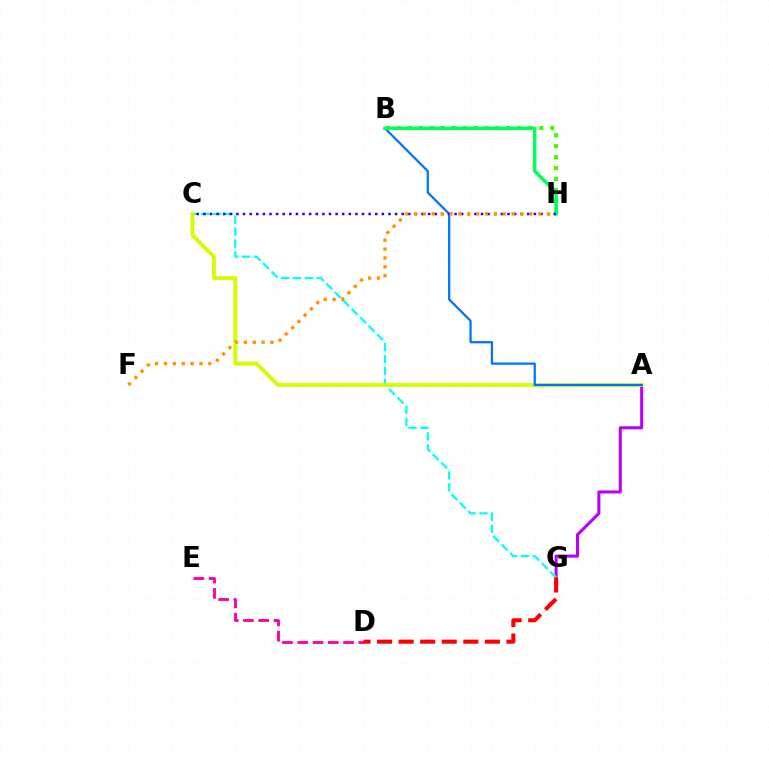{('A', 'G'): [{'color': '#b900ff', 'line_style': 'solid', 'thickness': 2.2}], ('C', 'G'): [{'color': '#00fff6', 'line_style': 'dashed', 'thickness': 1.62}], ('B', 'H'): [{'color': '#3dff00', 'line_style': 'dotted', 'thickness': 2.98}, {'color': '#00ff5c', 'line_style': 'solid', 'thickness': 2.5}], ('A', 'C'): [{'color': '#d1ff00', 'line_style': 'solid', 'thickness': 2.76}], ('D', 'E'): [{'color': '#ff00ac', 'line_style': 'dashed', 'thickness': 2.07}], ('A', 'B'): [{'color': '#0074ff', 'line_style': 'solid', 'thickness': 1.62}], ('C', 'H'): [{'color': '#2500ff', 'line_style': 'dotted', 'thickness': 1.8}], ('D', 'G'): [{'color': '#ff0000', 'line_style': 'dashed', 'thickness': 2.93}], ('F', 'H'): [{'color': '#ff9400', 'line_style': 'dotted', 'thickness': 2.41}]}